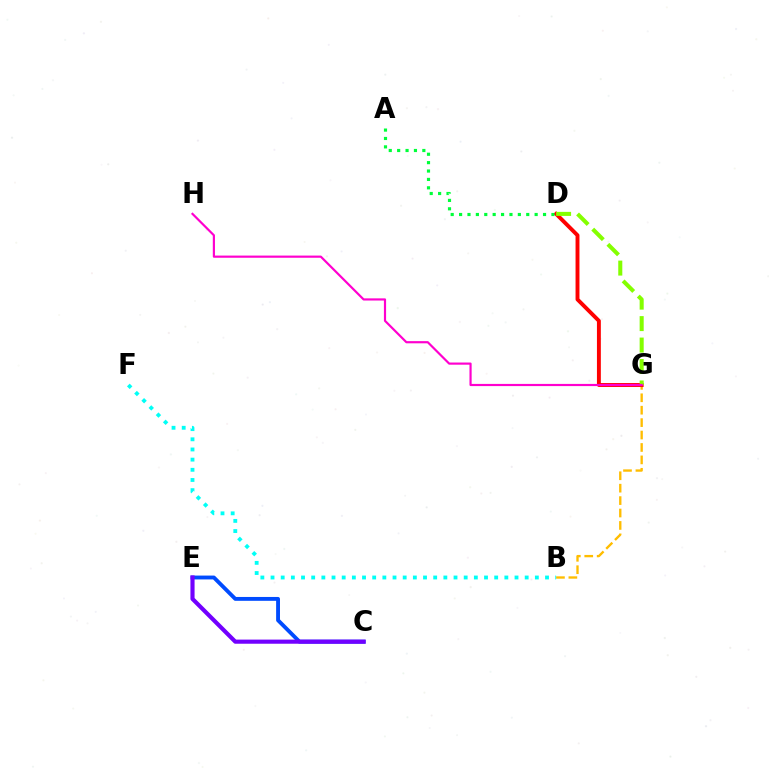{('C', 'E'): [{'color': '#004bff', 'line_style': 'solid', 'thickness': 2.78}, {'color': '#7200ff', 'line_style': 'solid', 'thickness': 2.98}], ('B', 'G'): [{'color': '#ffbd00', 'line_style': 'dashed', 'thickness': 1.69}], ('D', 'G'): [{'color': '#ff0000', 'line_style': 'solid', 'thickness': 2.81}, {'color': '#84ff00', 'line_style': 'dashed', 'thickness': 2.91}], ('A', 'D'): [{'color': '#00ff39', 'line_style': 'dotted', 'thickness': 2.28}], ('B', 'F'): [{'color': '#00fff6', 'line_style': 'dotted', 'thickness': 2.76}], ('G', 'H'): [{'color': '#ff00cf', 'line_style': 'solid', 'thickness': 1.57}]}